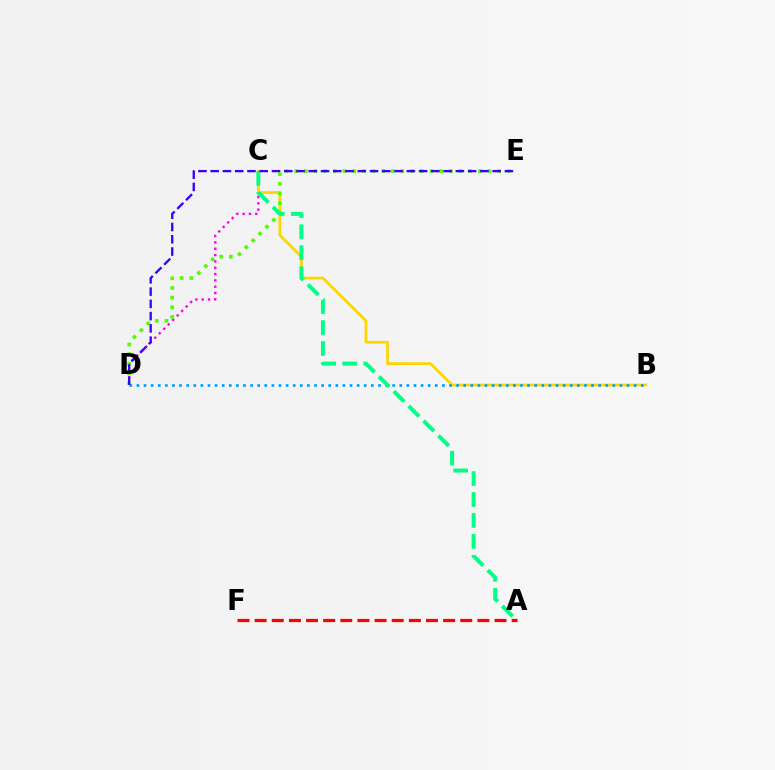{('C', 'D'): [{'color': '#ff00ed', 'line_style': 'dotted', 'thickness': 1.72}], ('B', 'C'): [{'color': '#ffd500', 'line_style': 'solid', 'thickness': 1.98}], ('D', 'E'): [{'color': '#4fff00', 'line_style': 'dotted', 'thickness': 2.63}, {'color': '#3700ff', 'line_style': 'dashed', 'thickness': 1.67}], ('B', 'D'): [{'color': '#009eff', 'line_style': 'dotted', 'thickness': 1.93}], ('A', 'C'): [{'color': '#00ff86', 'line_style': 'dashed', 'thickness': 2.85}], ('A', 'F'): [{'color': '#ff0000', 'line_style': 'dashed', 'thickness': 2.33}]}